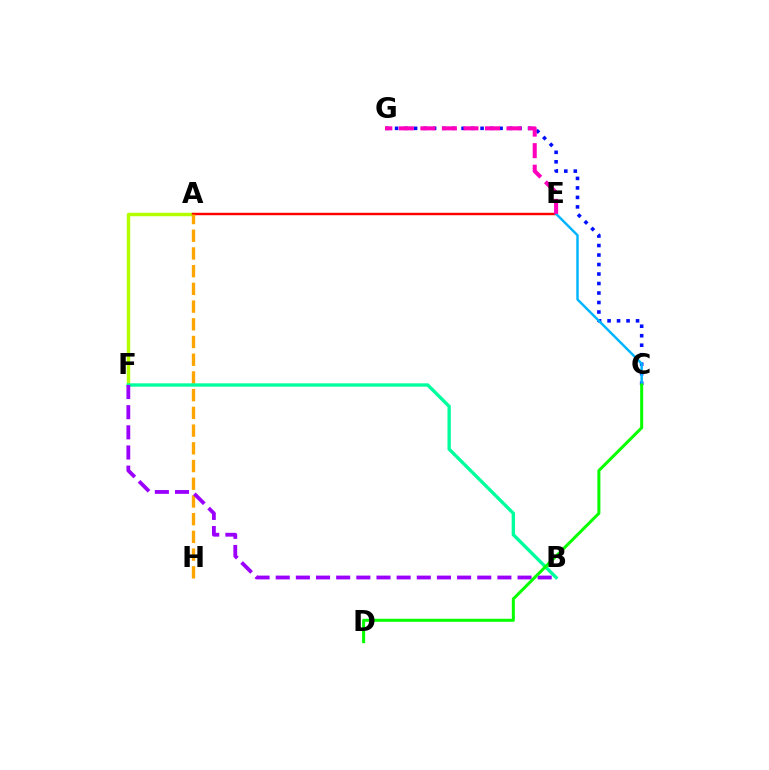{('A', 'F'): [{'color': '#b3ff00', 'line_style': 'solid', 'thickness': 2.47}], ('A', 'E'): [{'color': '#ff0000', 'line_style': 'solid', 'thickness': 1.75}], ('C', 'G'): [{'color': '#0010ff', 'line_style': 'dotted', 'thickness': 2.58}], ('C', 'E'): [{'color': '#00b5ff', 'line_style': 'solid', 'thickness': 1.76}], ('A', 'H'): [{'color': '#ffa500', 'line_style': 'dashed', 'thickness': 2.41}], ('E', 'G'): [{'color': '#ff00bd', 'line_style': 'dashed', 'thickness': 2.92}], ('B', 'F'): [{'color': '#00ff9d', 'line_style': 'solid', 'thickness': 2.42}, {'color': '#9b00ff', 'line_style': 'dashed', 'thickness': 2.74}], ('C', 'D'): [{'color': '#08ff00', 'line_style': 'solid', 'thickness': 2.17}]}